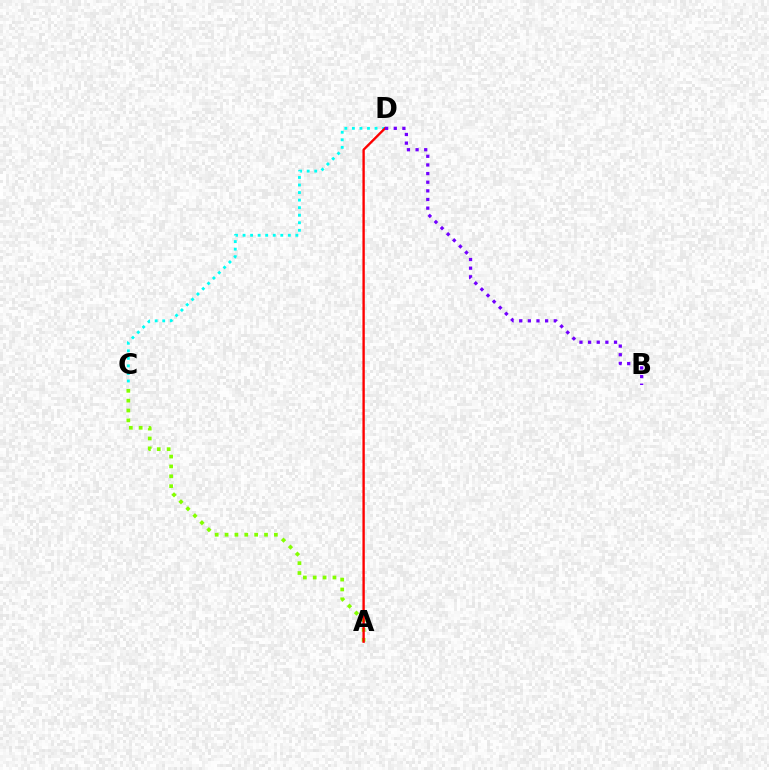{('C', 'D'): [{'color': '#00fff6', 'line_style': 'dotted', 'thickness': 2.05}], ('A', 'C'): [{'color': '#84ff00', 'line_style': 'dotted', 'thickness': 2.68}], ('A', 'D'): [{'color': '#ff0000', 'line_style': 'solid', 'thickness': 1.71}], ('B', 'D'): [{'color': '#7200ff', 'line_style': 'dotted', 'thickness': 2.35}]}